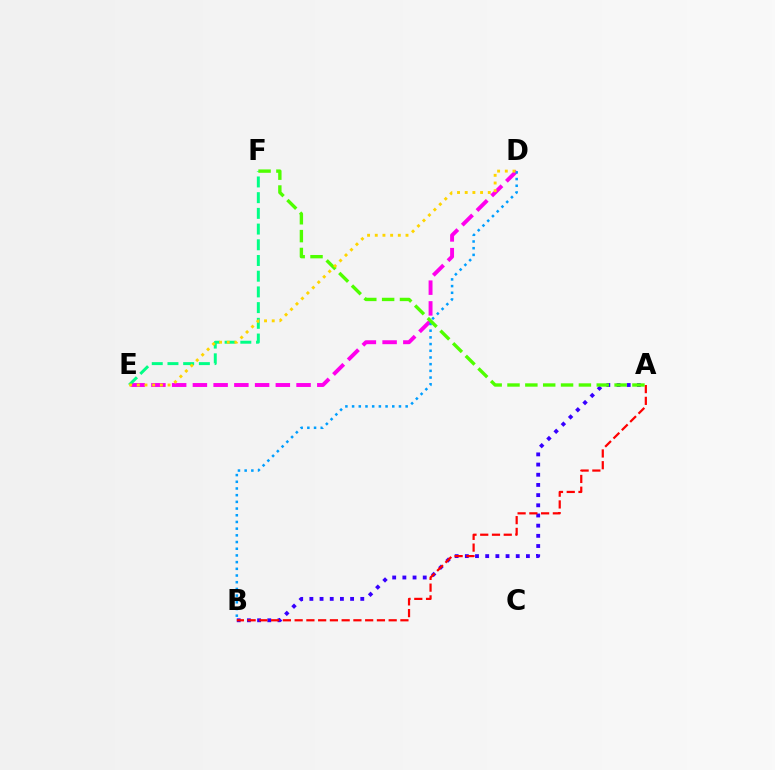{('A', 'B'): [{'color': '#3700ff', 'line_style': 'dotted', 'thickness': 2.77}, {'color': '#ff0000', 'line_style': 'dashed', 'thickness': 1.6}], ('D', 'E'): [{'color': '#ff00ed', 'line_style': 'dashed', 'thickness': 2.82}, {'color': '#ffd500', 'line_style': 'dotted', 'thickness': 2.09}], ('E', 'F'): [{'color': '#00ff86', 'line_style': 'dashed', 'thickness': 2.13}], ('B', 'D'): [{'color': '#009eff', 'line_style': 'dotted', 'thickness': 1.82}], ('A', 'F'): [{'color': '#4fff00', 'line_style': 'dashed', 'thickness': 2.42}]}